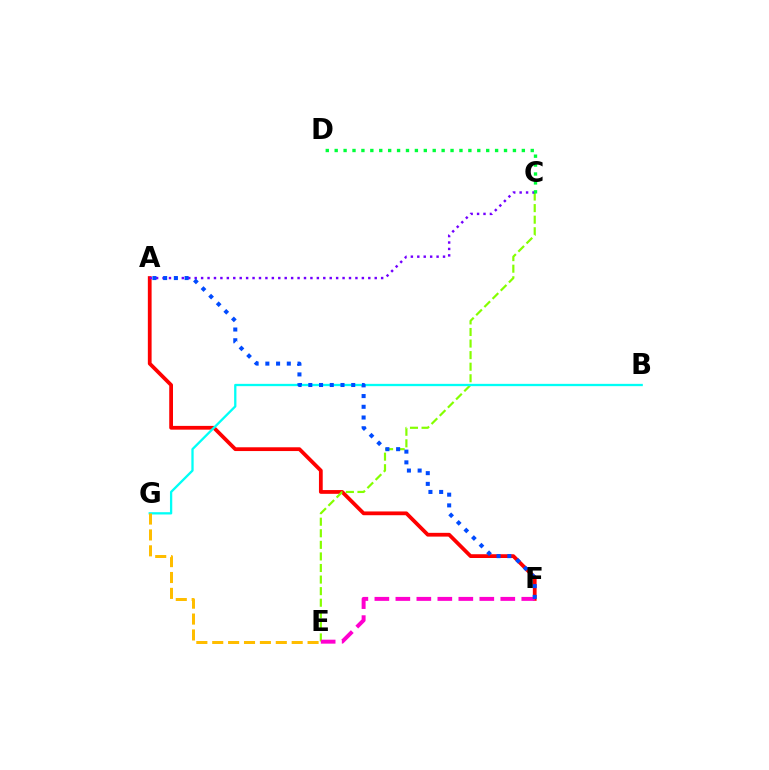{('A', 'F'): [{'color': '#ff0000', 'line_style': 'solid', 'thickness': 2.71}, {'color': '#004bff', 'line_style': 'dotted', 'thickness': 2.91}], ('C', 'E'): [{'color': '#84ff00', 'line_style': 'dashed', 'thickness': 1.57}], ('A', 'C'): [{'color': '#7200ff', 'line_style': 'dotted', 'thickness': 1.75}], ('B', 'G'): [{'color': '#00fff6', 'line_style': 'solid', 'thickness': 1.65}], ('E', 'F'): [{'color': '#ff00cf', 'line_style': 'dashed', 'thickness': 2.85}], ('E', 'G'): [{'color': '#ffbd00', 'line_style': 'dashed', 'thickness': 2.16}], ('C', 'D'): [{'color': '#00ff39', 'line_style': 'dotted', 'thickness': 2.42}]}